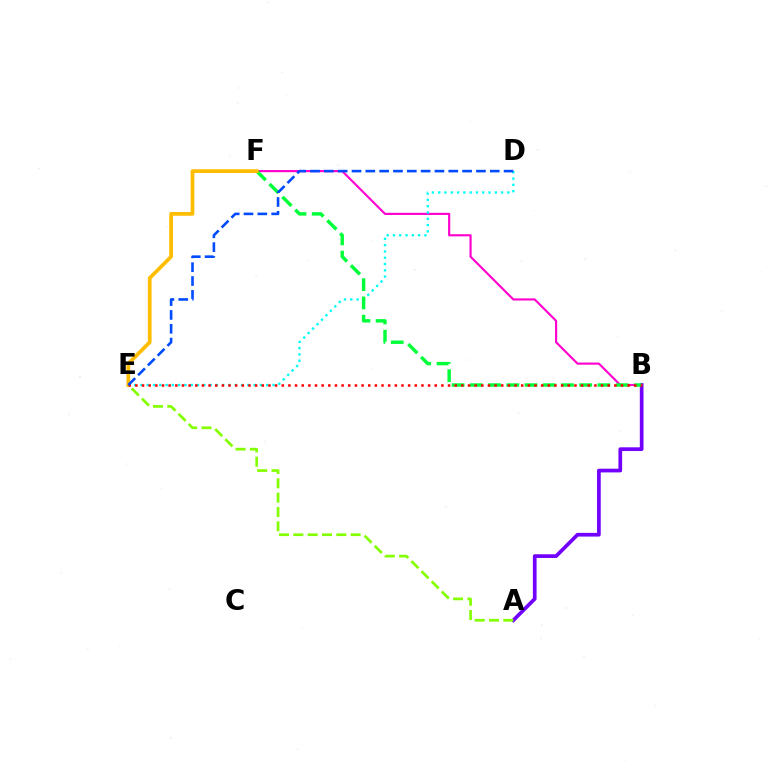{('B', 'F'): [{'color': '#ff00cf', 'line_style': 'solid', 'thickness': 1.55}, {'color': '#00ff39', 'line_style': 'dashed', 'thickness': 2.48}], ('A', 'B'): [{'color': '#7200ff', 'line_style': 'solid', 'thickness': 2.67}], ('D', 'E'): [{'color': '#00fff6', 'line_style': 'dotted', 'thickness': 1.71}, {'color': '#004bff', 'line_style': 'dashed', 'thickness': 1.88}], ('E', 'F'): [{'color': '#ffbd00', 'line_style': 'solid', 'thickness': 2.69}], ('A', 'E'): [{'color': '#84ff00', 'line_style': 'dashed', 'thickness': 1.95}], ('B', 'E'): [{'color': '#ff0000', 'line_style': 'dotted', 'thickness': 1.81}]}